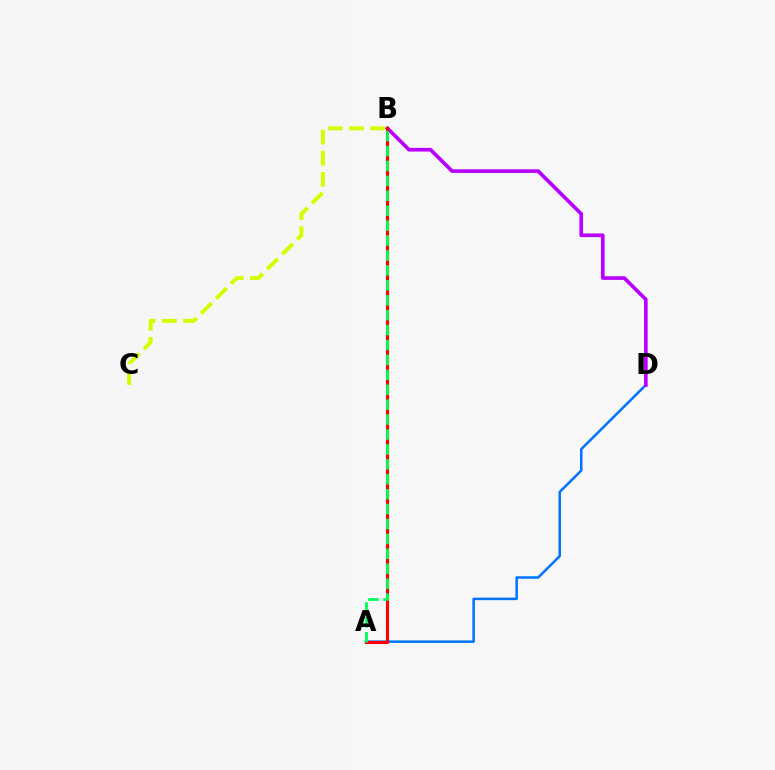{('A', 'D'): [{'color': '#0074ff', 'line_style': 'solid', 'thickness': 1.81}], ('B', 'D'): [{'color': '#b900ff', 'line_style': 'solid', 'thickness': 2.63}], ('A', 'B'): [{'color': '#ff0000', 'line_style': 'solid', 'thickness': 2.24}, {'color': '#00ff5c', 'line_style': 'dashed', 'thickness': 2.03}], ('B', 'C'): [{'color': '#d1ff00', 'line_style': 'dashed', 'thickness': 2.87}]}